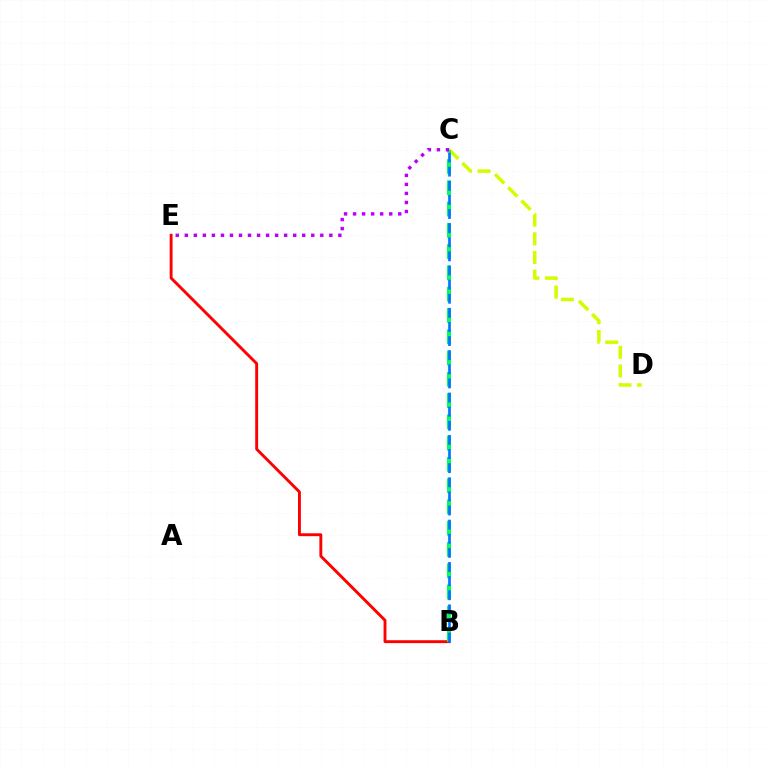{('C', 'D'): [{'color': '#d1ff00', 'line_style': 'dashed', 'thickness': 2.53}], ('B', 'E'): [{'color': '#ff0000', 'line_style': 'solid', 'thickness': 2.08}], ('B', 'C'): [{'color': '#00ff5c', 'line_style': 'dashed', 'thickness': 2.89}, {'color': '#0074ff', 'line_style': 'dashed', 'thickness': 1.92}], ('C', 'E'): [{'color': '#b900ff', 'line_style': 'dotted', 'thickness': 2.45}]}